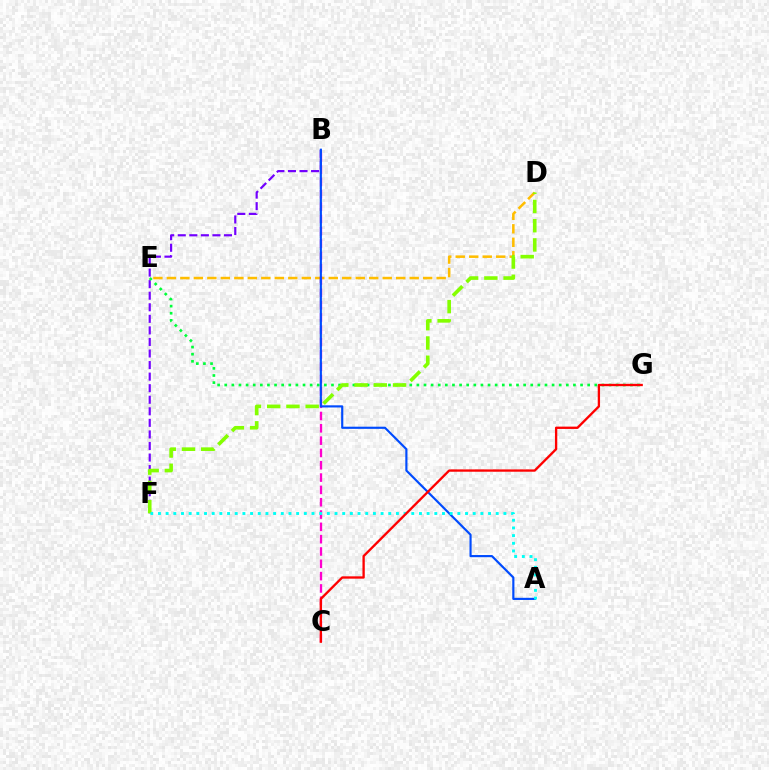{('B', 'F'): [{'color': '#7200ff', 'line_style': 'dashed', 'thickness': 1.57}], ('E', 'G'): [{'color': '#00ff39', 'line_style': 'dotted', 'thickness': 1.93}], ('D', 'E'): [{'color': '#ffbd00', 'line_style': 'dashed', 'thickness': 1.83}], ('B', 'C'): [{'color': '#ff00cf', 'line_style': 'dashed', 'thickness': 1.67}], ('A', 'B'): [{'color': '#004bff', 'line_style': 'solid', 'thickness': 1.55}], ('D', 'F'): [{'color': '#84ff00', 'line_style': 'dashed', 'thickness': 2.61}], ('A', 'F'): [{'color': '#00fff6', 'line_style': 'dotted', 'thickness': 2.09}], ('C', 'G'): [{'color': '#ff0000', 'line_style': 'solid', 'thickness': 1.67}]}